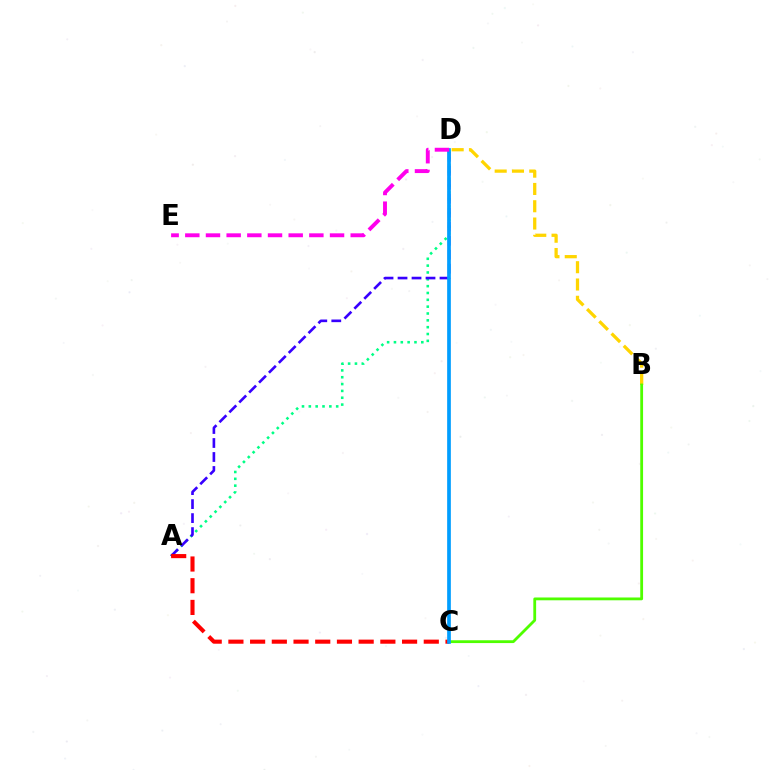{('A', 'D'): [{'color': '#00ff86', 'line_style': 'dotted', 'thickness': 1.86}, {'color': '#3700ff', 'line_style': 'dashed', 'thickness': 1.9}], ('B', 'D'): [{'color': '#ffd500', 'line_style': 'dashed', 'thickness': 2.35}], ('B', 'C'): [{'color': '#4fff00', 'line_style': 'solid', 'thickness': 2.02}], ('A', 'C'): [{'color': '#ff0000', 'line_style': 'dashed', 'thickness': 2.95}], ('C', 'D'): [{'color': '#009eff', 'line_style': 'solid', 'thickness': 2.66}], ('D', 'E'): [{'color': '#ff00ed', 'line_style': 'dashed', 'thickness': 2.81}]}